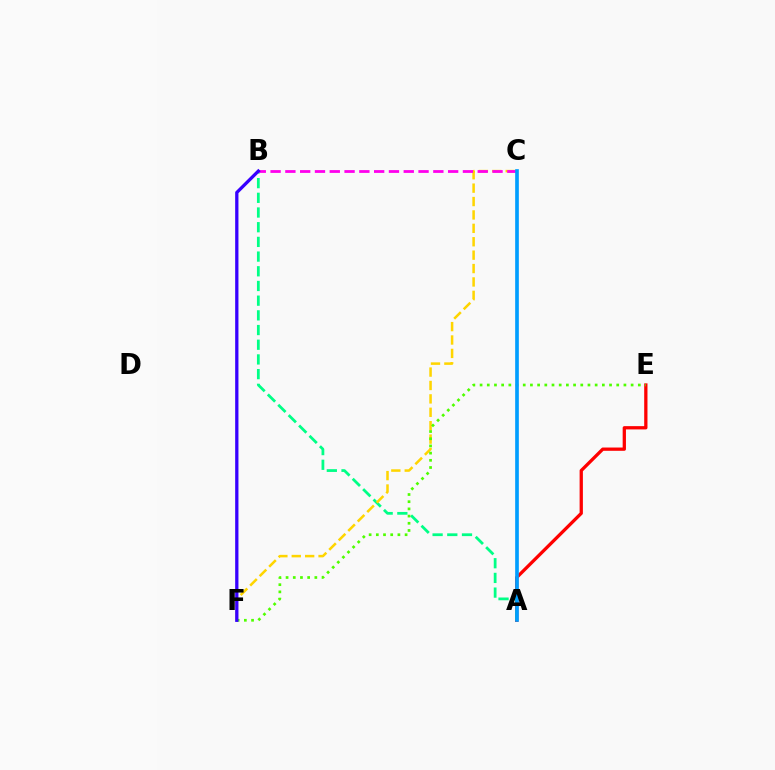{('A', 'E'): [{'color': '#ff0000', 'line_style': 'solid', 'thickness': 2.36}], ('A', 'B'): [{'color': '#00ff86', 'line_style': 'dashed', 'thickness': 2.0}], ('C', 'F'): [{'color': '#ffd500', 'line_style': 'dashed', 'thickness': 1.82}], ('B', 'C'): [{'color': '#ff00ed', 'line_style': 'dashed', 'thickness': 2.01}], ('E', 'F'): [{'color': '#4fff00', 'line_style': 'dotted', 'thickness': 1.95}], ('B', 'F'): [{'color': '#3700ff', 'line_style': 'solid', 'thickness': 2.36}], ('A', 'C'): [{'color': '#009eff', 'line_style': 'solid', 'thickness': 2.64}]}